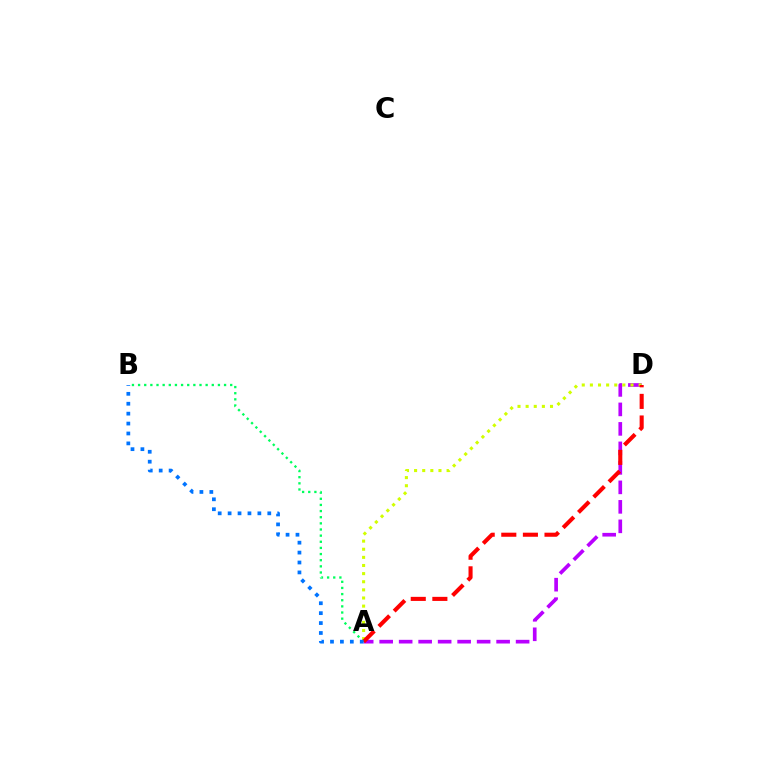{('A', 'B'): [{'color': '#00ff5c', 'line_style': 'dotted', 'thickness': 1.67}, {'color': '#0074ff', 'line_style': 'dotted', 'thickness': 2.69}], ('A', 'D'): [{'color': '#b900ff', 'line_style': 'dashed', 'thickness': 2.65}, {'color': '#d1ff00', 'line_style': 'dotted', 'thickness': 2.21}, {'color': '#ff0000', 'line_style': 'dashed', 'thickness': 2.94}]}